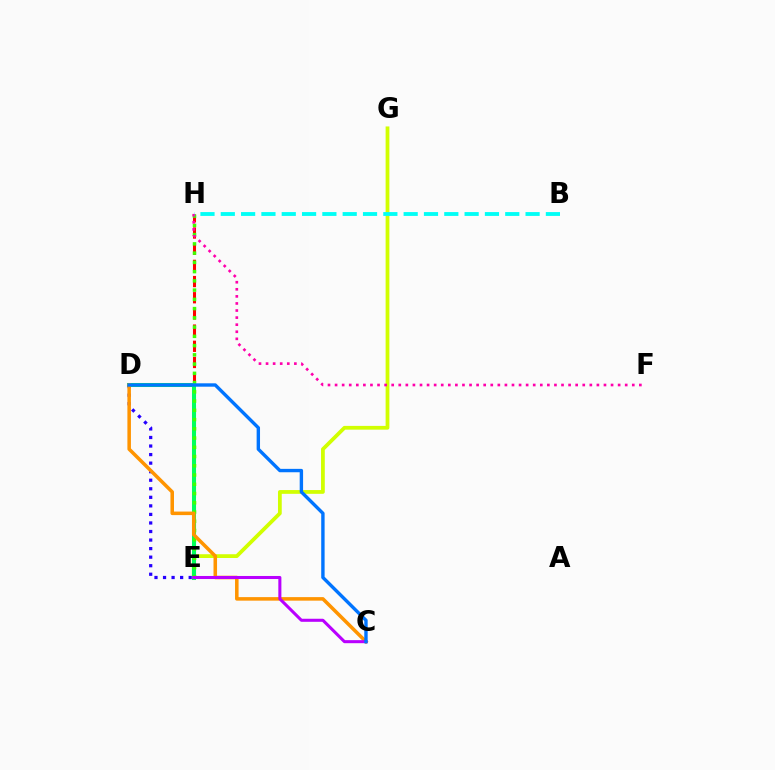{('E', 'H'): [{'color': '#ff0000', 'line_style': 'dashed', 'thickness': 2.2}, {'color': '#3dff00', 'line_style': 'dotted', 'thickness': 2.51}], ('E', 'G'): [{'color': '#d1ff00', 'line_style': 'solid', 'thickness': 2.71}], ('D', 'E'): [{'color': '#00ff5c', 'line_style': 'solid', 'thickness': 2.9}, {'color': '#2500ff', 'line_style': 'dotted', 'thickness': 2.32}], ('F', 'H'): [{'color': '#ff00ac', 'line_style': 'dotted', 'thickness': 1.92}], ('C', 'D'): [{'color': '#ff9400', 'line_style': 'solid', 'thickness': 2.55}, {'color': '#0074ff', 'line_style': 'solid', 'thickness': 2.44}], ('B', 'H'): [{'color': '#00fff6', 'line_style': 'dashed', 'thickness': 2.76}], ('C', 'E'): [{'color': '#b900ff', 'line_style': 'solid', 'thickness': 2.2}]}